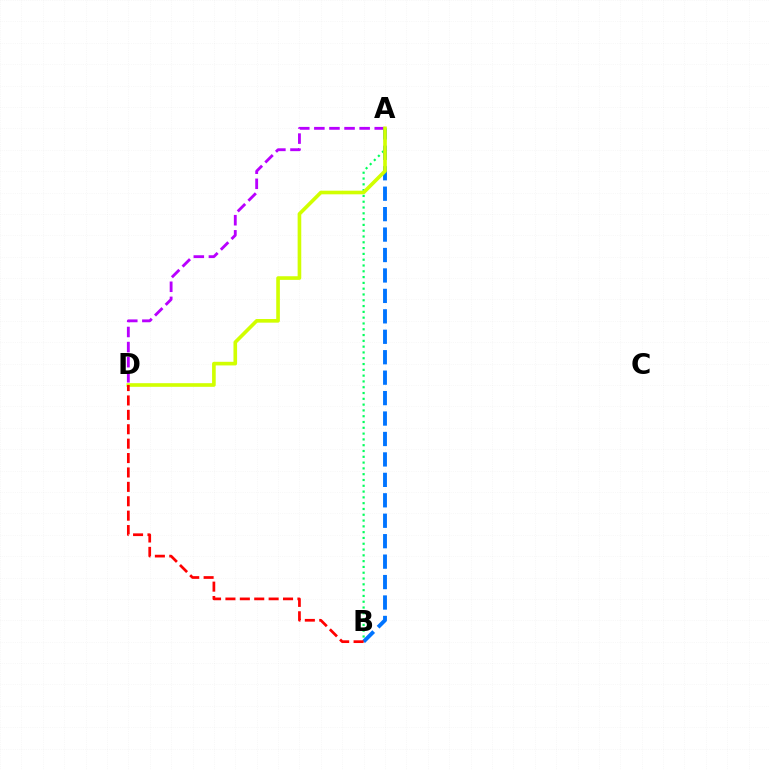{('A', 'B'): [{'color': '#00ff5c', 'line_style': 'dotted', 'thickness': 1.58}, {'color': '#0074ff', 'line_style': 'dashed', 'thickness': 2.78}], ('A', 'D'): [{'color': '#b900ff', 'line_style': 'dashed', 'thickness': 2.05}, {'color': '#d1ff00', 'line_style': 'solid', 'thickness': 2.62}], ('B', 'D'): [{'color': '#ff0000', 'line_style': 'dashed', 'thickness': 1.96}]}